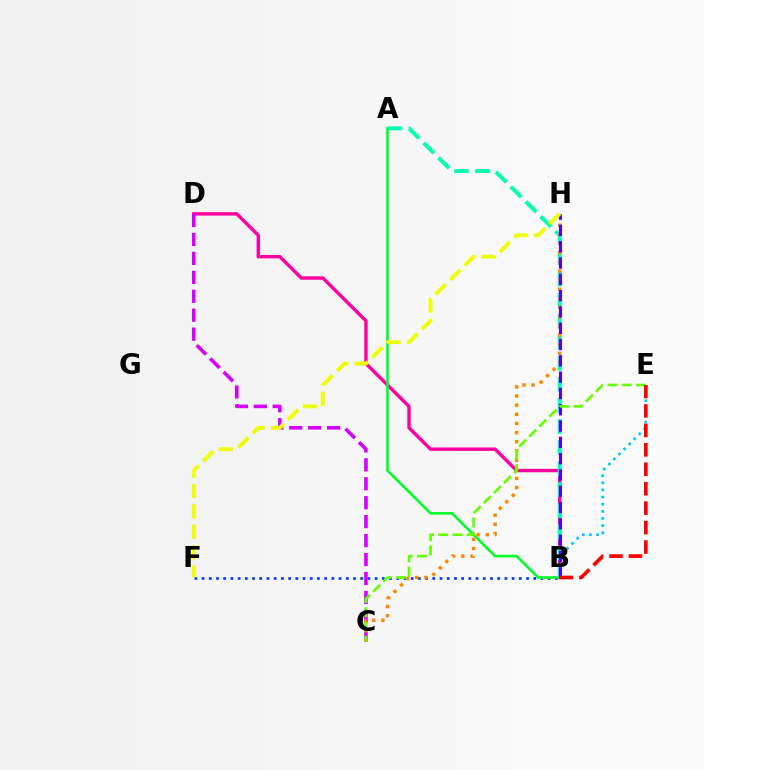{('B', 'D'): [{'color': '#ff00a0', 'line_style': 'solid', 'thickness': 2.45}], ('B', 'F'): [{'color': '#003fff', 'line_style': 'dotted', 'thickness': 1.96}], ('C', 'D'): [{'color': '#d600ff', 'line_style': 'dashed', 'thickness': 2.57}], ('B', 'E'): [{'color': '#00c7ff', 'line_style': 'dotted', 'thickness': 1.94}, {'color': '#ff0000', 'line_style': 'dashed', 'thickness': 2.64}], ('A', 'B'): [{'color': '#00ff27', 'line_style': 'solid', 'thickness': 1.88}, {'color': '#00ffaf', 'line_style': 'dashed', 'thickness': 2.86}], ('C', 'H'): [{'color': '#ff8800', 'line_style': 'dotted', 'thickness': 2.49}], ('B', 'H'): [{'color': '#4f00ff', 'line_style': 'dashed', 'thickness': 2.21}], ('F', 'H'): [{'color': '#eeff00', 'line_style': 'dashed', 'thickness': 2.77}], ('C', 'E'): [{'color': '#66ff00', 'line_style': 'dashed', 'thickness': 1.93}]}